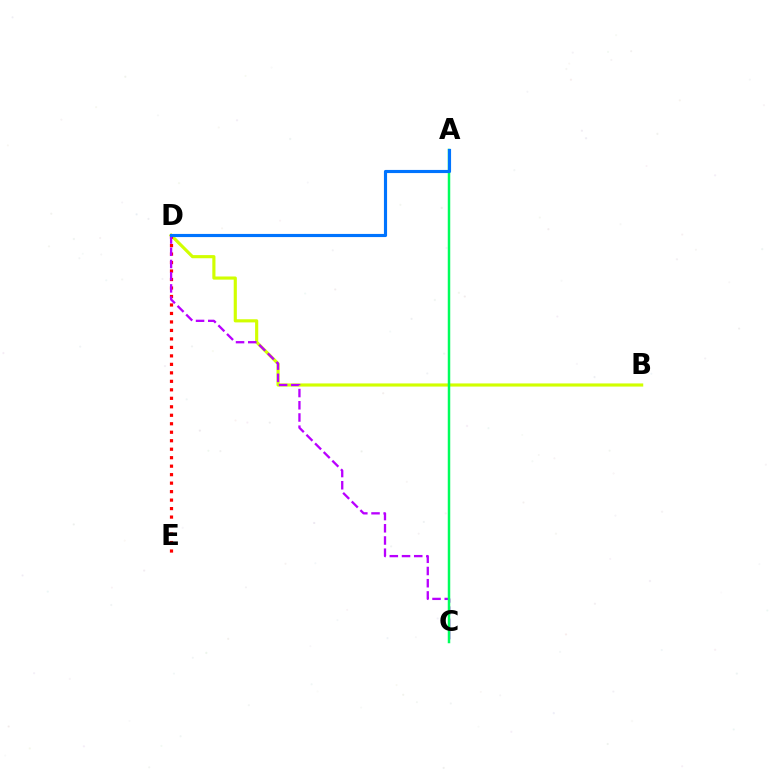{('B', 'D'): [{'color': '#d1ff00', 'line_style': 'solid', 'thickness': 2.26}], ('D', 'E'): [{'color': '#ff0000', 'line_style': 'dotted', 'thickness': 2.31}], ('C', 'D'): [{'color': '#b900ff', 'line_style': 'dashed', 'thickness': 1.66}], ('A', 'C'): [{'color': '#00ff5c', 'line_style': 'solid', 'thickness': 1.79}], ('A', 'D'): [{'color': '#0074ff', 'line_style': 'solid', 'thickness': 2.26}]}